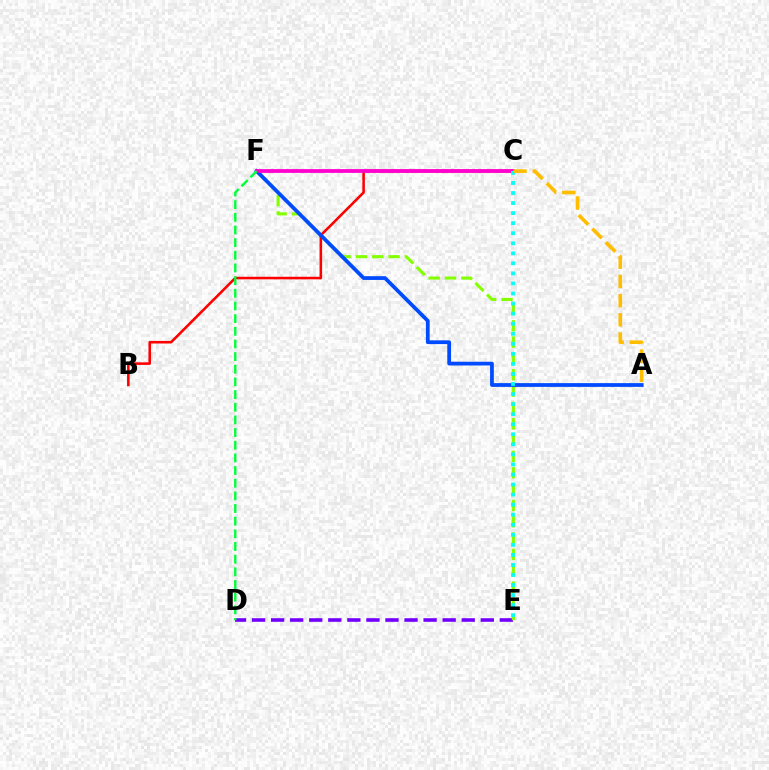{('D', 'E'): [{'color': '#7200ff', 'line_style': 'dashed', 'thickness': 2.59}], ('E', 'F'): [{'color': '#84ff00', 'line_style': 'dashed', 'thickness': 2.22}], ('B', 'C'): [{'color': '#ff0000', 'line_style': 'solid', 'thickness': 1.85}], ('A', 'F'): [{'color': '#004bff', 'line_style': 'solid', 'thickness': 2.71}], ('C', 'F'): [{'color': '#ff00cf', 'line_style': 'solid', 'thickness': 2.72}], ('C', 'E'): [{'color': '#00fff6', 'line_style': 'dotted', 'thickness': 2.73}], ('A', 'C'): [{'color': '#ffbd00', 'line_style': 'dashed', 'thickness': 2.61}], ('D', 'F'): [{'color': '#00ff39', 'line_style': 'dashed', 'thickness': 1.72}]}